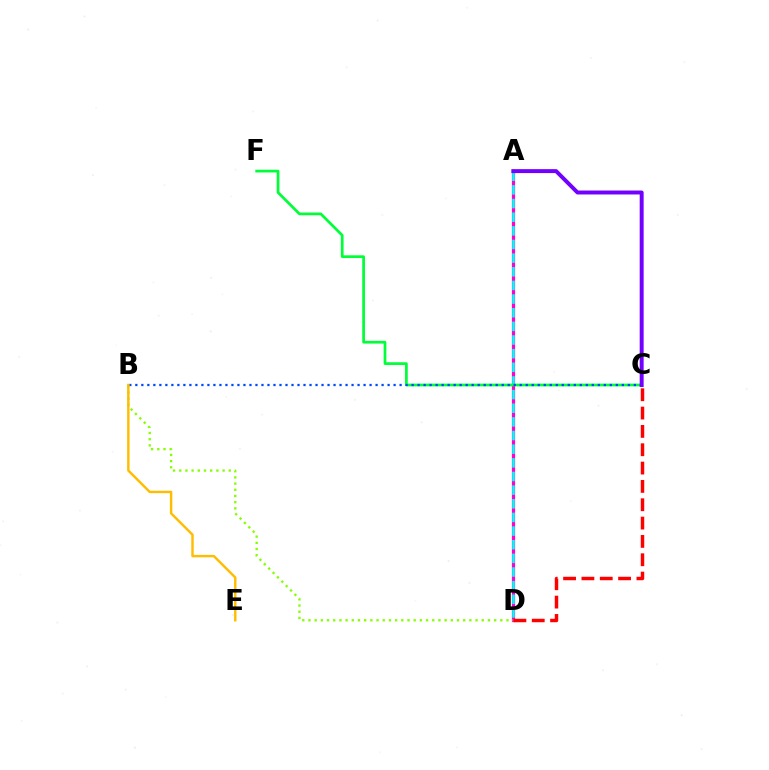{('A', 'D'): [{'color': '#ff00cf', 'line_style': 'solid', 'thickness': 2.32}, {'color': '#00fff6', 'line_style': 'dashed', 'thickness': 1.85}], ('B', 'D'): [{'color': '#84ff00', 'line_style': 'dotted', 'thickness': 1.68}], ('C', 'F'): [{'color': '#00ff39', 'line_style': 'solid', 'thickness': 1.97}], ('B', 'C'): [{'color': '#004bff', 'line_style': 'dotted', 'thickness': 1.63}], ('A', 'C'): [{'color': '#7200ff', 'line_style': 'solid', 'thickness': 2.84}], ('C', 'D'): [{'color': '#ff0000', 'line_style': 'dashed', 'thickness': 2.49}], ('B', 'E'): [{'color': '#ffbd00', 'line_style': 'solid', 'thickness': 1.75}]}